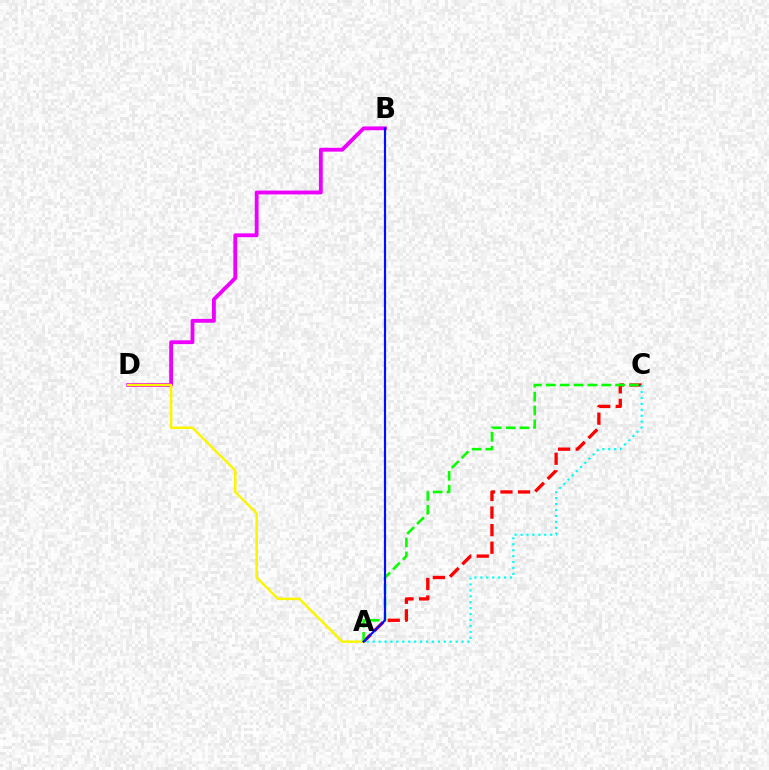{('A', 'C'): [{'color': '#ff0000', 'line_style': 'dashed', 'thickness': 2.39}, {'color': '#00fff6', 'line_style': 'dotted', 'thickness': 1.61}, {'color': '#08ff00', 'line_style': 'dashed', 'thickness': 1.88}], ('B', 'D'): [{'color': '#ee00ff', 'line_style': 'solid', 'thickness': 2.76}], ('A', 'D'): [{'color': '#fcf500', 'line_style': 'solid', 'thickness': 1.78}], ('A', 'B'): [{'color': '#0010ff', 'line_style': 'solid', 'thickness': 1.56}]}